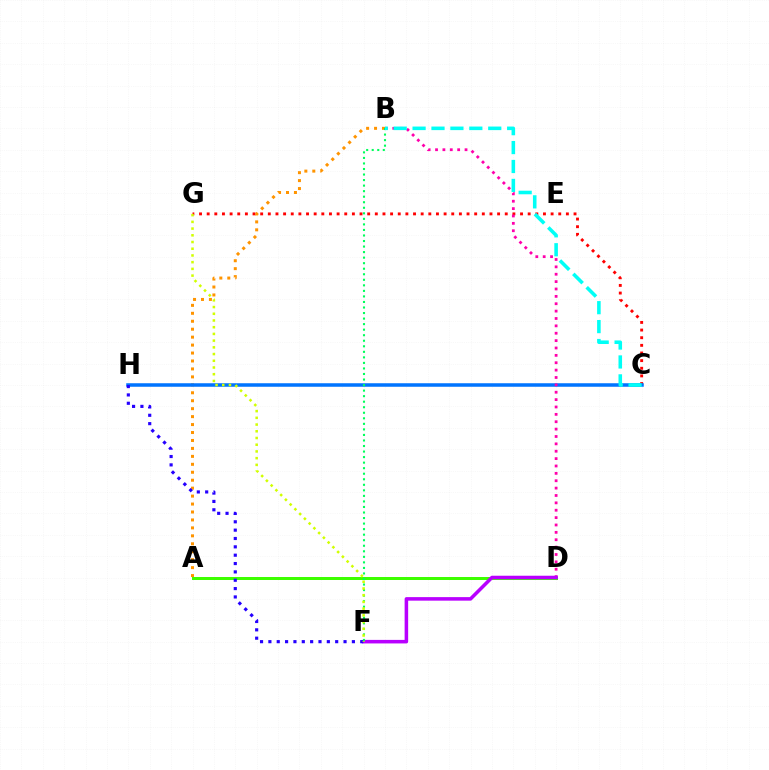{('C', 'G'): [{'color': '#ff0000', 'line_style': 'dotted', 'thickness': 2.08}], ('A', 'B'): [{'color': '#ff9400', 'line_style': 'dotted', 'thickness': 2.16}], ('C', 'H'): [{'color': '#0074ff', 'line_style': 'solid', 'thickness': 2.53}], ('B', 'D'): [{'color': '#ff00ac', 'line_style': 'dotted', 'thickness': 2.0}], ('A', 'D'): [{'color': '#3dff00', 'line_style': 'solid', 'thickness': 2.16}], ('D', 'F'): [{'color': '#b900ff', 'line_style': 'solid', 'thickness': 2.54}], ('F', 'H'): [{'color': '#2500ff', 'line_style': 'dotted', 'thickness': 2.27}], ('B', 'F'): [{'color': '#00ff5c', 'line_style': 'dotted', 'thickness': 1.51}], ('F', 'G'): [{'color': '#d1ff00', 'line_style': 'dotted', 'thickness': 1.82}], ('B', 'C'): [{'color': '#00fff6', 'line_style': 'dashed', 'thickness': 2.57}]}